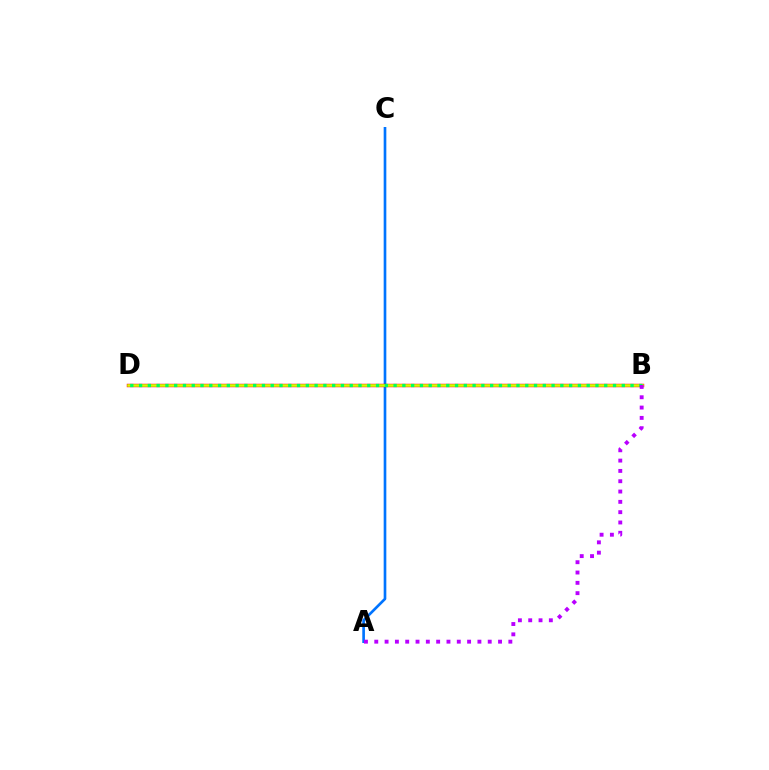{('A', 'C'): [{'color': '#0074ff', 'line_style': 'solid', 'thickness': 1.91}], ('B', 'D'): [{'color': '#ff0000', 'line_style': 'solid', 'thickness': 2.47}, {'color': '#d1ff00', 'line_style': 'solid', 'thickness': 1.88}, {'color': '#00ff5c', 'line_style': 'dotted', 'thickness': 2.38}], ('A', 'B'): [{'color': '#b900ff', 'line_style': 'dotted', 'thickness': 2.8}]}